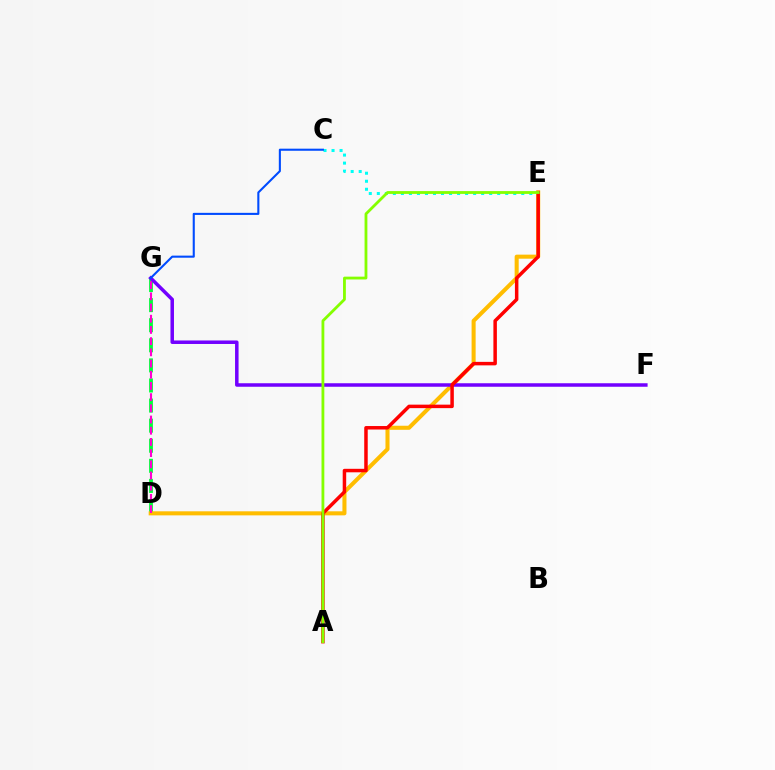{('D', 'G'): [{'color': '#00ff39', 'line_style': 'dashed', 'thickness': 2.73}, {'color': '#ff00cf', 'line_style': 'dashed', 'thickness': 1.52}], ('D', 'E'): [{'color': '#ffbd00', 'line_style': 'solid', 'thickness': 2.92}], ('F', 'G'): [{'color': '#7200ff', 'line_style': 'solid', 'thickness': 2.53}], ('C', 'E'): [{'color': '#00fff6', 'line_style': 'dotted', 'thickness': 2.18}], ('A', 'E'): [{'color': '#ff0000', 'line_style': 'solid', 'thickness': 2.51}, {'color': '#84ff00', 'line_style': 'solid', 'thickness': 2.02}], ('C', 'G'): [{'color': '#004bff', 'line_style': 'solid', 'thickness': 1.51}]}